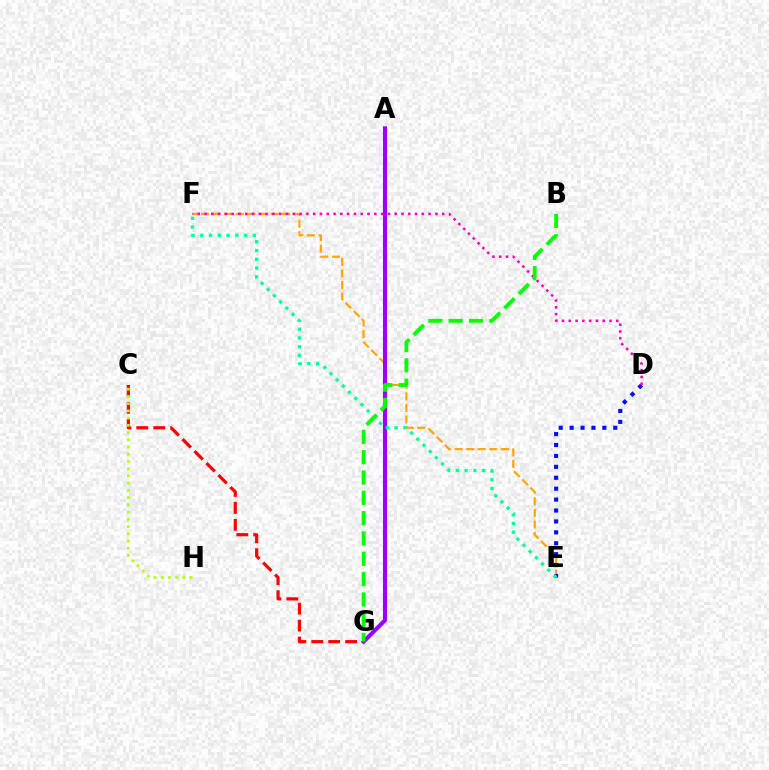{('C', 'G'): [{'color': '#ff0000', 'line_style': 'dashed', 'thickness': 2.3}], ('A', 'G'): [{'color': '#00b5ff', 'line_style': 'dotted', 'thickness': 2.57}, {'color': '#9b00ff', 'line_style': 'solid', 'thickness': 2.92}], ('E', 'F'): [{'color': '#ffa500', 'line_style': 'dashed', 'thickness': 1.57}, {'color': '#00ff9d', 'line_style': 'dotted', 'thickness': 2.38}], ('D', 'E'): [{'color': '#0010ff', 'line_style': 'dotted', 'thickness': 2.97}], ('C', 'H'): [{'color': '#b3ff00', 'line_style': 'dotted', 'thickness': 1.96}], ('D', 'F'): [{'color': '#ff00bd', 'line_style': 'dotted', 'thickness': 1.85}], ('B', 'G'): [{'color': '#08ff00', 'line_style': 'dashed', 'thickness': 2.76}]}